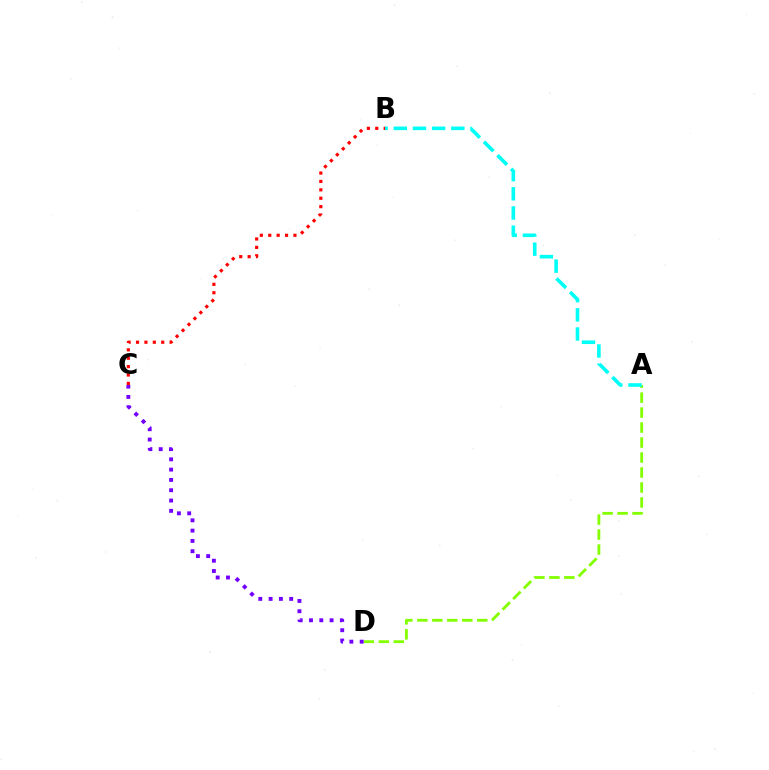{('A', 'D'): [{'color': '#84ff00', 'line_style': 'dashed', 'thickness': 2.03}], ('B', 'C'): [{'color': '#ff0000', 'line_style': 'dotted', 'thickness': 2.28}], ('A', 'B'): [{'color': '#00fff6', 'line_style': 'dashed', 'thickness': 2.61}], ('C', 'D'): [{'color': '#7200ff', 'line_style': 'dotted', 'thickness': 2.8}]}